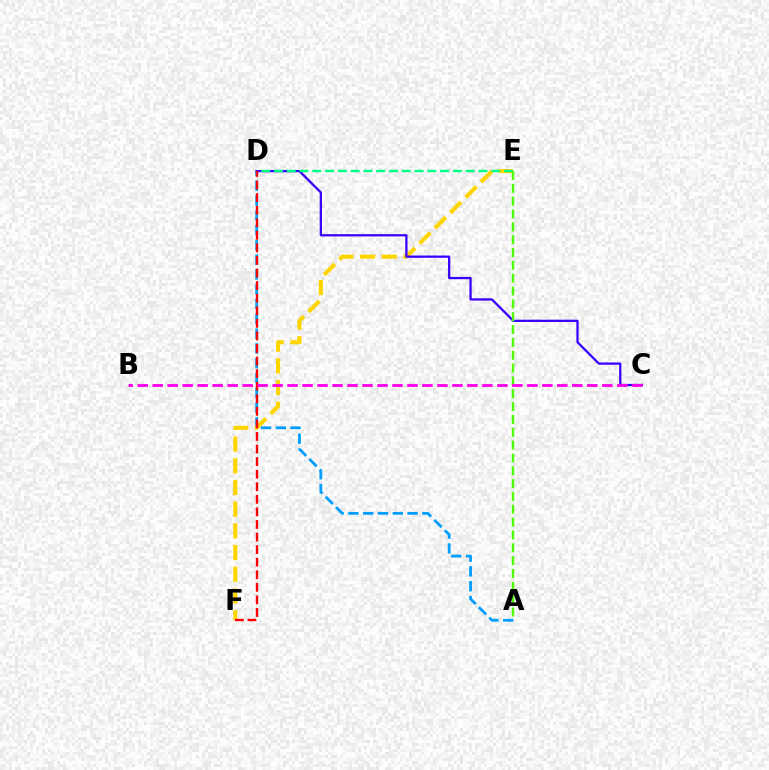{('A', 'D'): [{'color': '#009eff', 'line_style': 'dashed', 'thickness': 2.01}], ('E', 'F'): [{'color': '#ffd500', 'line_style': 'dashed', 'thickness': 2.95}], ('C', 'D'): [{'color': '#3700ff', 'line_style': 'solid', 'thickness': 1.63}], ('D', 'E'): [{'color': '#00ff86', 'line_style': 'dashed', 'thickness': 1.74}], ('D', 'F'): [{'color': '#ff0000', 'line_style': 'dashed', 'thickness': 1.71}], ('A', 'E'): [{'color': '#4fff00', 'line_style': 'dashed', 'thickness': 1.74}], ('B', 'C'): [{'color': '#ff00ed', 'line_style': 'dashed', 'thickness': 2.04}]}